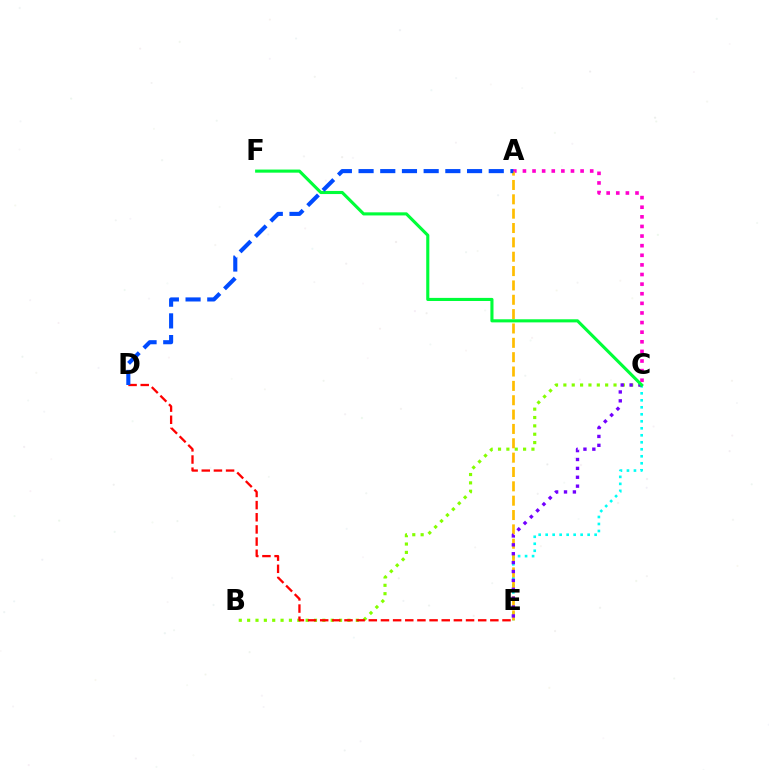{('A', 'C'): [{'color': '#ff00cf', 'line_style': 'dotted', 'thickness': 2.61}], ('B', 'C'): [{'color': '#84ff00', 'line_style': 'dotted', 'thickness': 2.27}], ('C', 'E'): [{'color': '#00fff6', 'line_style': 'dotted', 'thickness': 1.9}, {'color': '#7200ff', 'line_style': 'dotted', 'thickness': 2.42}], ('D', 'E'): [{'color': '#ff0000', 'line_style': 'dashed', 'thickness': 1.65}], ('A', 'E'): [{'color': '#ffbd00', 'line_style': 'dashed', 'thickness': 1.95}], ('C', 'F'): [{'color': '#00ff39', 'line_style': 'solid', 'thickness': 2.23}], ('A', 'D'): [{'color': '#004bff', 'line_style': 'dashed', 'thickness': 2.95}]}